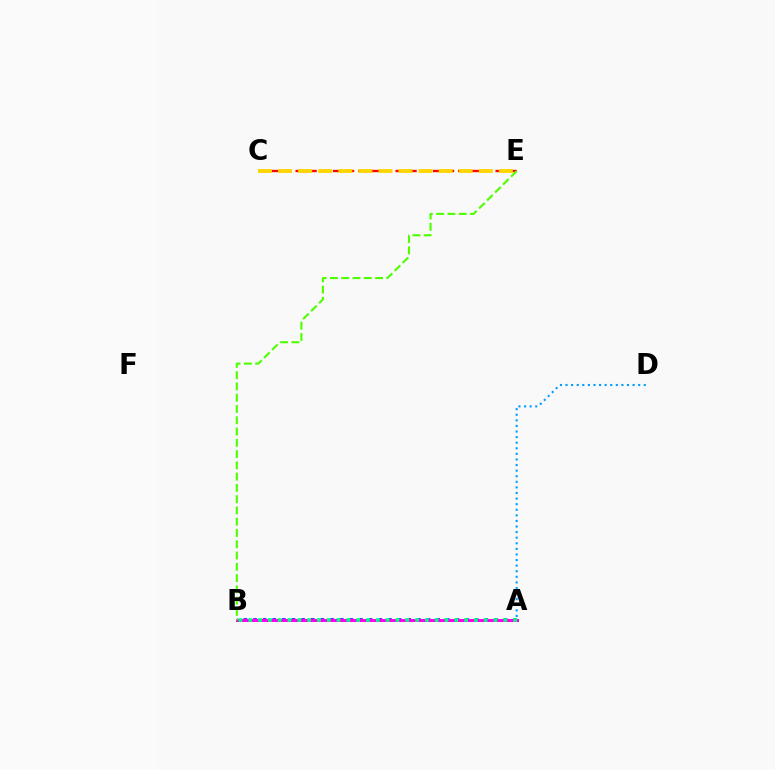{('C', 'E'): [{'color': '#ff0000', 'line_style': 'dashed', 'thickness': 1.7}, {'color': '#ffd500', 'line_style': 'dashed', 'thickness': 2.73}], ('A', 'B'): [{'color': '#3700ff', 'line_style': 'dotted', 'thickness': 2.62}, {'color': '#ff00ed', 'line_style': 'solid', 'thickness': 2.15}, {'color': '#00ff86', 'line_style': 'dotted', 'thickness': 2.67}], ('A', 'D'): [{'color': '#009eff', 'line_style': 'dotted', 'thickness': 1.52}], ('B', 'E'): [{'color': '#4fff00', 'line_style': 'dashed', 'thickness': 1.53}]}